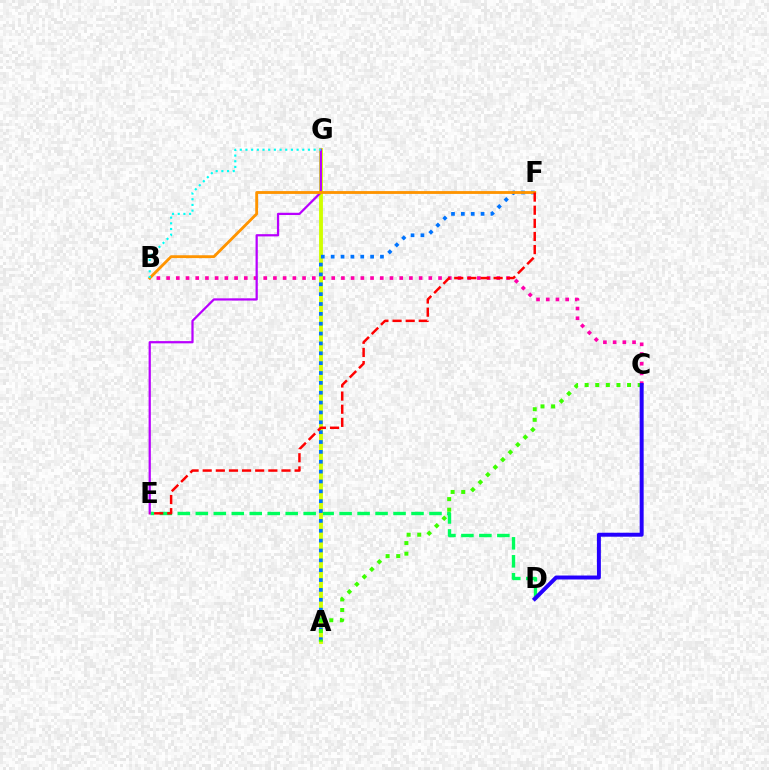{('D', 'E'): [{'color': '#00ff5c', 'line_style': 'dashed', 'thickness': 2.44}], ('B', 'C'): [{'color': '#ff00ac', 'line_style': 'dotted', 'thickness': 2.64}], ('A', 'G'): [{'color': '#d1ff00', 'line_style': 'solid', 'thickness': 2.78}], ('A', 'F'): [{'color': '#0074ff', 'line_style': 'dotted', 'thickness': 2.68}], ('E', 'G'): [{'color': '#b900ff', 'line_style': 'solid', 'thickness': 1.61}], ('A', 'C'): [{'color': '#3dff00', 'line_style': 'dotted', 'thickness': 2.88}], ('B', 'F'): [{'color': '#ff9400', 'line_style': 'solid', 'thickness': 2.04}], ('C', 'D'): [{'color': '#2500ff', 'line_style': 'solid', 'thickness': 2.85}], ('E', 'F'): [{'color': '#ff0000', 'line_style': 'dashed', 'thickness': 1.78}], ('B', 'G'): [{'color': '#00fff6', 'line_style': 'dotted', 'thickness': 1.54}]}